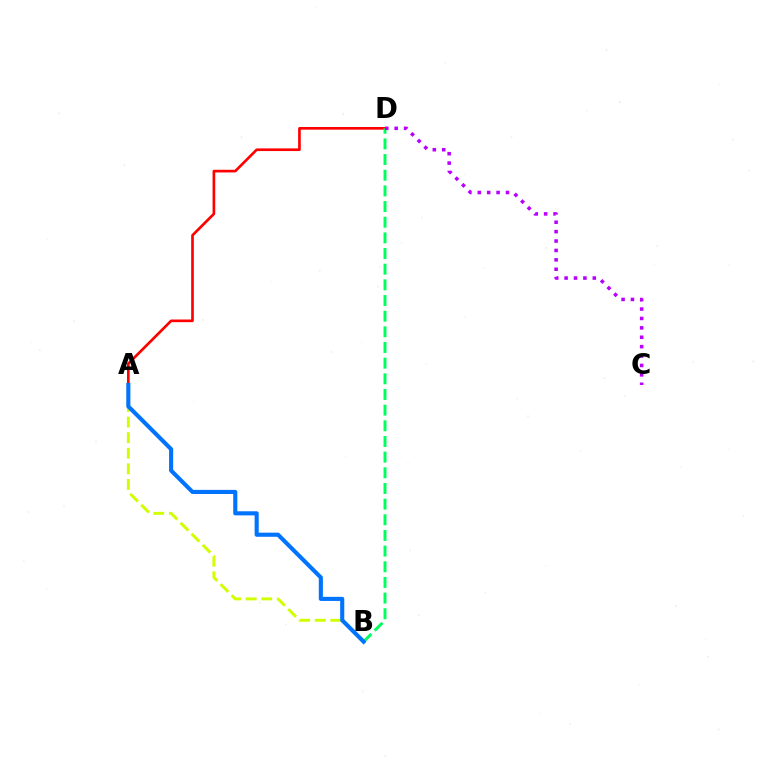{('A', 'B'): [{'color': '#d1ff00', 'line_style': 'dashed', 'thickness': 2.12}, {'color': '#0074ff', 'line_style': 'solid', 'thickness': 2.96}], ('A', 'D'): [{'color': '#ff0000', 'line_style': 'solid', 'thickness': 1.92}], ('B', 'D'): [{'color': '#00ff5c', 'line_style': 'dashed', 'thickness': 2.13}], ('C', 'D'): [{'color': '#b900ff', 'line_style': 'dotted', 'thickness': 2.55}]}